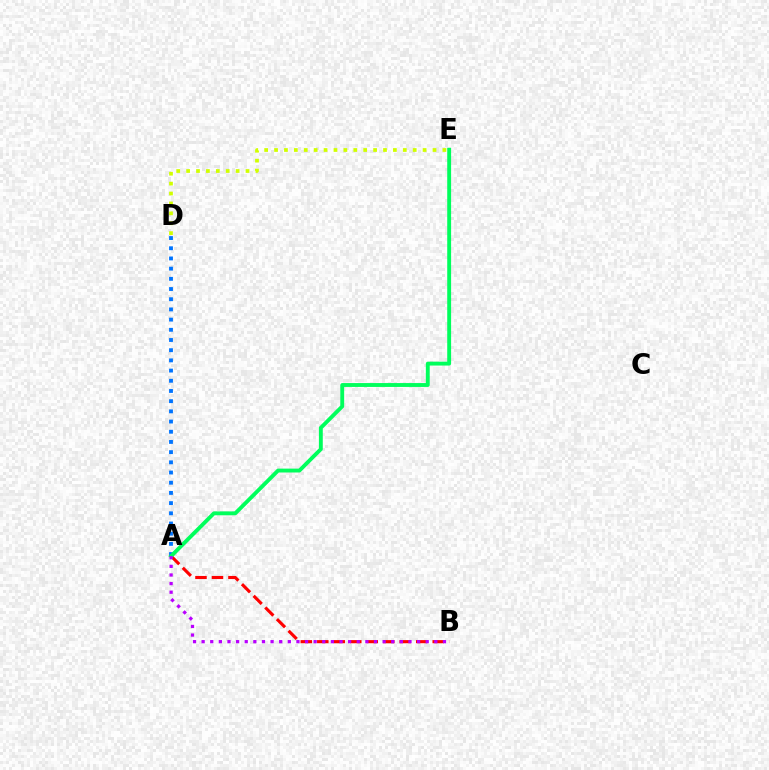{('A', 'D'): [{'color': '#0074ff', 'line_style': 'dotted', 'thickness': 2.77}], ('A', 'B'): [{'color': '#ff0000', 'line_style': 'dashed', 'thickness': 2.24}, {'color': '#b900ff', 'line_style': 'dotted', 'thickness': 2.34}], ('A', 'E'): [{'color': '#00ff5c', 'line_style': 'solid', 'thickness': 2.79}], ('D', 'E'): [{'color': '#d1ff00', 'line_style': 'dotted', 'thickness': 2.69}]}